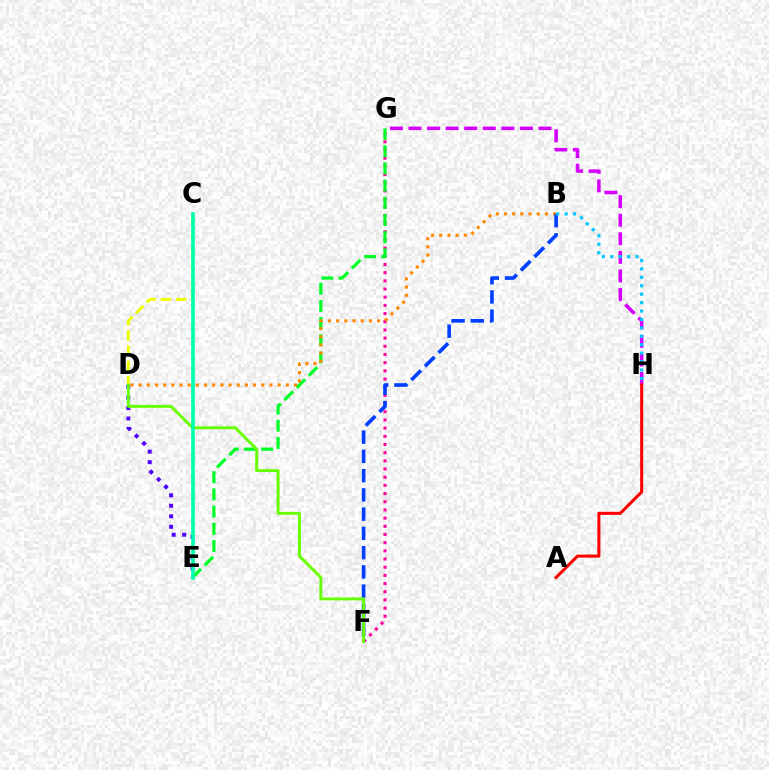{('D', 'E'): [{'color': '#4f00ff', 'line_style': 'dotted', 'thickness': 2.85}], ('C', 'D'): [{'color': '#eeff00', 'line_style': 'dashed', 'thickness': 2.07}], ('F', 'G'): [{'color': '#ff00a0', 'line_style': 'dotted', 'thickness': 2.22}], ('E', 'G'): [{'color': '#00ff27', 'line_style': 'dashed', 'thickness': 2.34}], ('G', 'H'): [{'color': '#d600ff', 'line_style': 'dashed', 'thickness': 2.52}], ('B', 'D'): [{'color': '#ff8800', 'line_style': 'dotted', 'thickness': 2.22}], ('B', 'F'): [{'color': '#003fff', 'line_style': 'dashed', 'thickness': 2.61}], ('D', 'F'): [{'color': '#66ff00', 'line_style': 'solid', 'thickness': 2.09}], ('B', 'H'): [{'color': '#00c7ff', 'line_style': 'dotted', 'thickness': 2.29}], ('C', 'E'): [{'color': '#00ffaf', 'line_style': 'solid', 'thickness': 2.63}], ('A', 'H'): [{'color': '#ff0000', 'line_style': 'solid', 'thickness': 2.2}]}